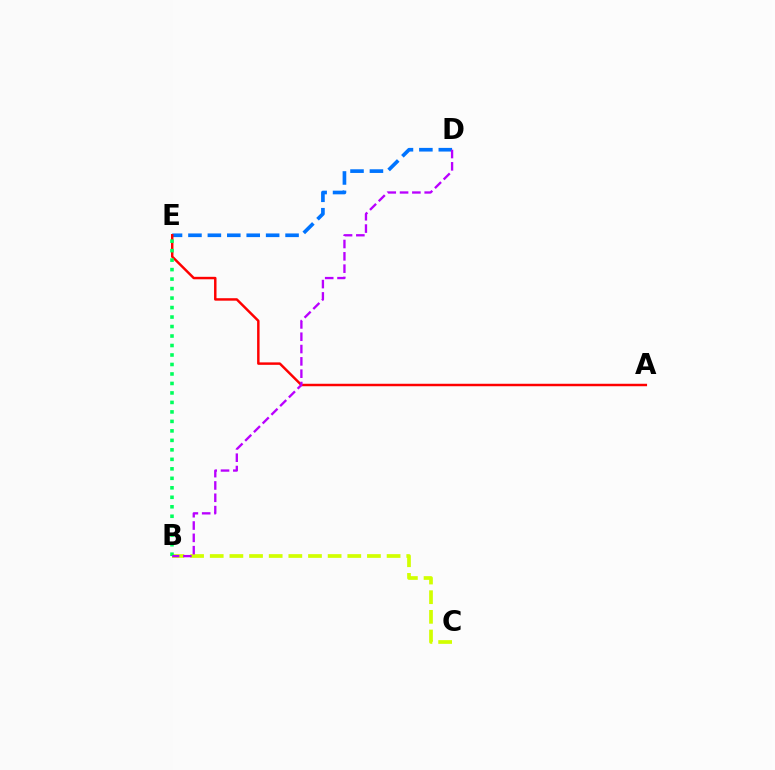{('D', 'E'): [{'color': '#0074ff', 'line_style': 'dashed', 'thickness': 2.64}], ('A', 'E'): [{'color': '#ff0000', 'line_style': 'solid', 'thickness': 1.77}], ('B', 'C'): [{'color': '#d1ff00', 'line_style': 'dashed', 'thickness': 2.67}], ('B', 'E'): [{'color': '#00ff5c', 'line_style': 'dotted', 'thickness': 2.58}], ('B', 'D'): [{'color': '#b900ff', 'line_style': 'dashed', 'thickness': 1.67}]}